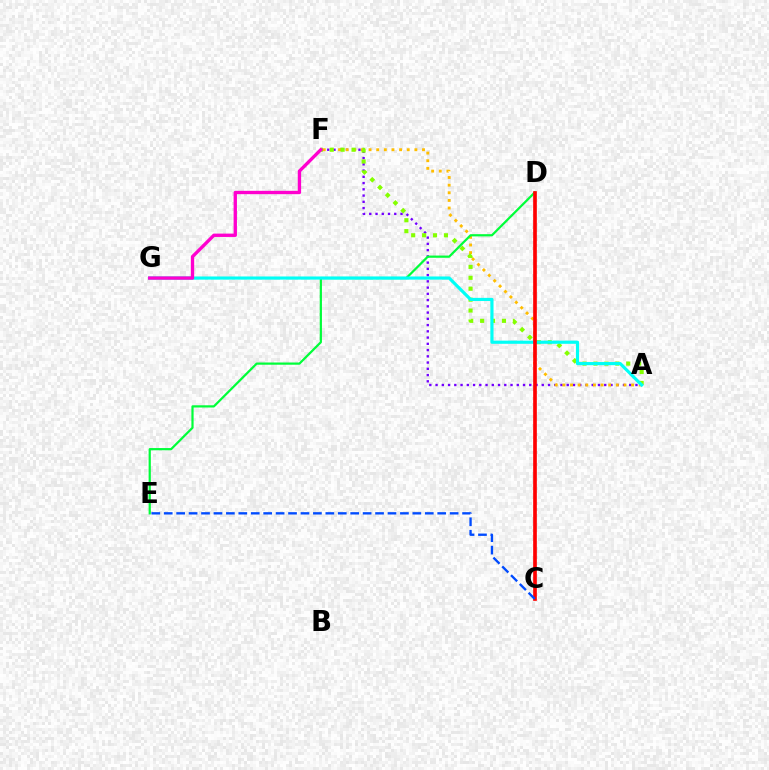{('A', 'F'): [{'color': '#7200ff', 'line_style': 'dotted', 'thickness': 1.7}, {'color': '#ffbd00', 'line_style': 'dotted', 'thickness': 2.07}, {'color': '#84ff00', 'line_style': 'dotted', 'thickness': 2.97}], ('D', 'E'): [{'color': '#00ff39', 'line_style': 'solid', 'thickness': 1.6}], ('A', 'G'): [{'color': '#00fff6', 'line_style': 'solid', 'thickness': 2.27}], ('F', 'G'): [{'color': '#ff00cf', 'line_style': 'solid', 'thickness': 2.41}], ('C', 'D'): [{'color': '#ff0000', 'line_style': 'solid', 'thickness': 2.64}], ('C', 'E'): [{'color': '#004bff', 'line_style': 'dashed', 'thickness': 1.69}]}